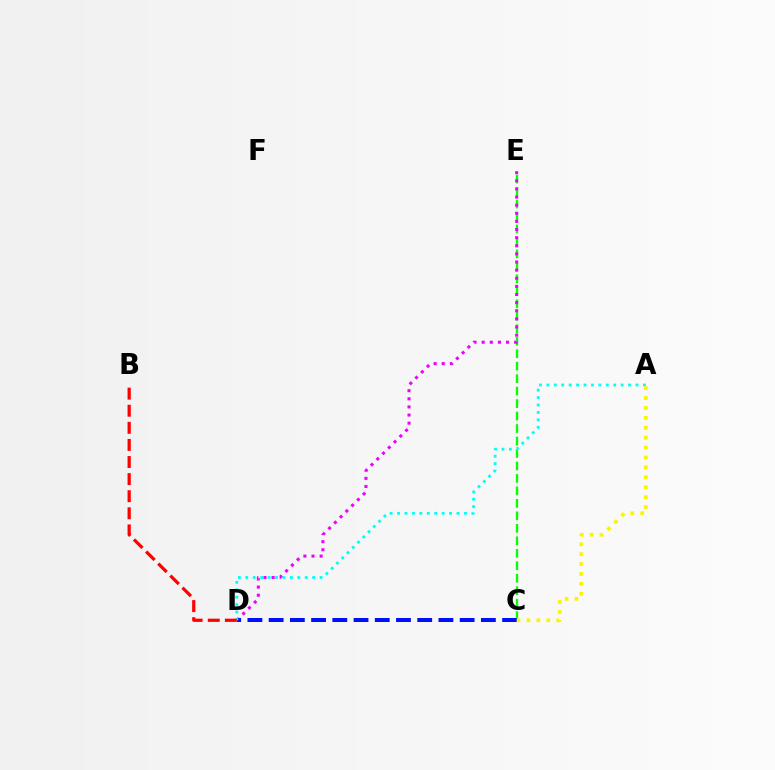{('C', 'E'): [{'color': '#08ff00', 'line_style': 'dashed', 'thickness': 1.69}], ('D', 'E'): [{'color': '#ee00ff', 'line_style': 'dotted', 'thickness': 2.21}], ('C', 'D'): [{'color': '#0010ff', 'line_style': 'dashed', 'thickness': 2.88}], ('A', 'D'): [{'color': '#00fff6', 'line_style': 'dotted', 'thickness': 2.02}], ('A', 'C'): [{'color': '#fcf500', 'line_style': 'dotted', 'thickness': 2.69}], ('B', 'D'): [{'color': '#ff0000', 'line_style': 'dashed', 'thickness': 2.32}]}